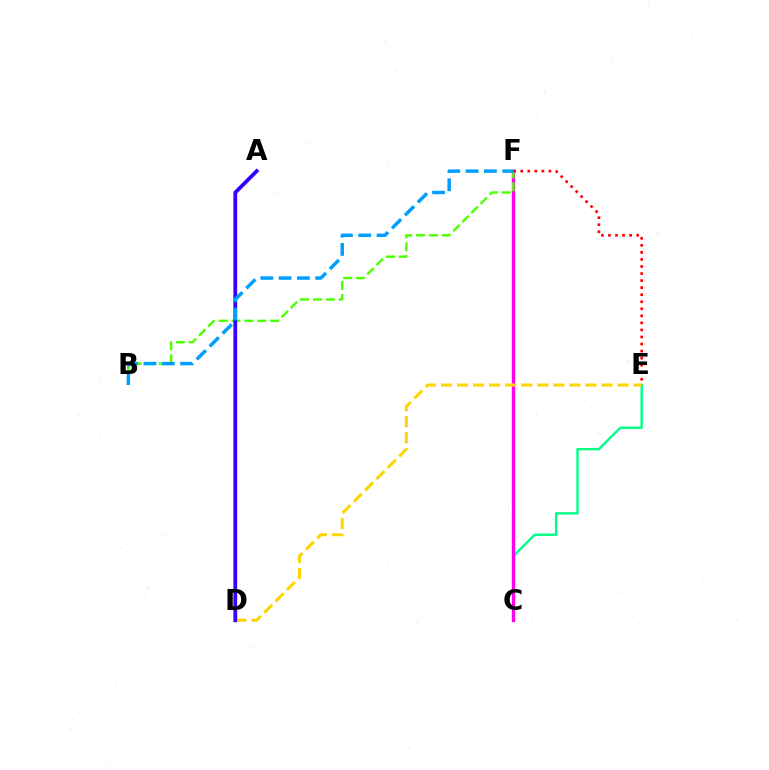{('C', 'E'): [{'color': '#00ff86', 'line_style': 'solid', 'thickness': 1.73}], ('C', 'F'): [{'color': '#ff00ed', 'line_style': 'solid', 'thickness': 2.44}], ('D', 'E'): [{'color': '#ffd500', 'line_style': 'dashed', 'thickness': 2.18}], ('B', 'F'): [{'color': '#4fff00', 'line_style': 'dashed', 'thickness': 1.75}, {'color': '#009eff', 'line_style': 'dashed', 'thickness': 2.49}], ('A', 'D'): [{'color': '#3700ff', 'line_style': 'solid', 'thickness': 2.72}], ('E', 'F'): [{'color': '#ff0000', 'line_style': 'dotted', 'thickness': 1.91}]}